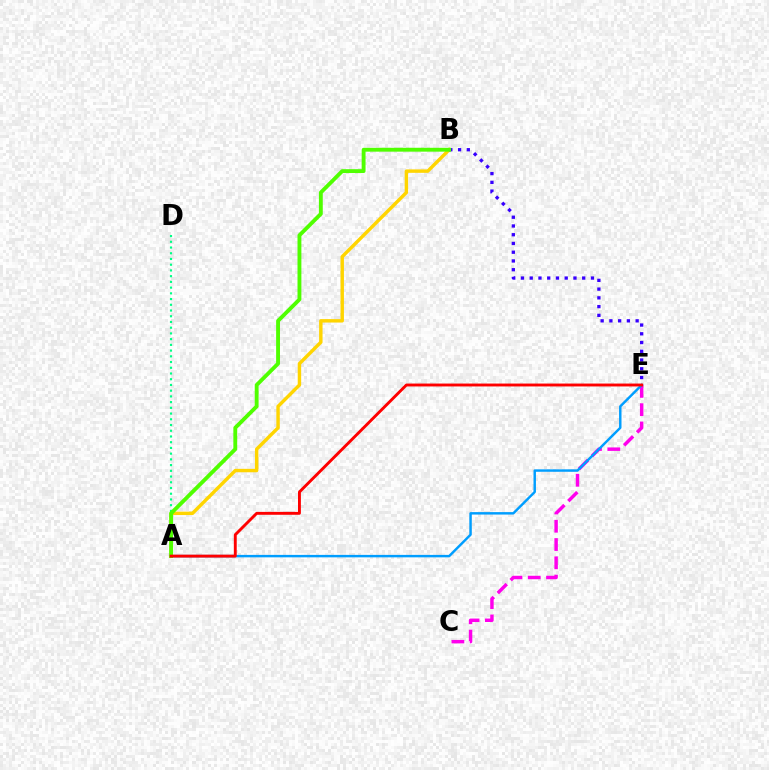{('C', 'E'): [{'color': '#ff00ed', 'line_style': 'dashed', 'thickness': 2.48}], ('A', 'B'): [{'color': '#ffd500', 'line_style': 'solid', 'thickness': 2.47}, {'color': '#4fff00', 'line_style': 'solid', 'thickness': 2.78}], ('A', 'D'): [{'color': '#00ff86', 'line_style': 'dotted', 'thickness': 1.56}], ('A', 'E'): [{'color': '#009eff', 'line_style': 'solid', 'thickness': 1.76}, {'color': '#ff0000', 'line_style': 'solid', 'thickness': 2.08}], ('B', 'E'): [{'color': '#3700ff', 'line_style': 'dotted', 'thickness': 2.38}]}